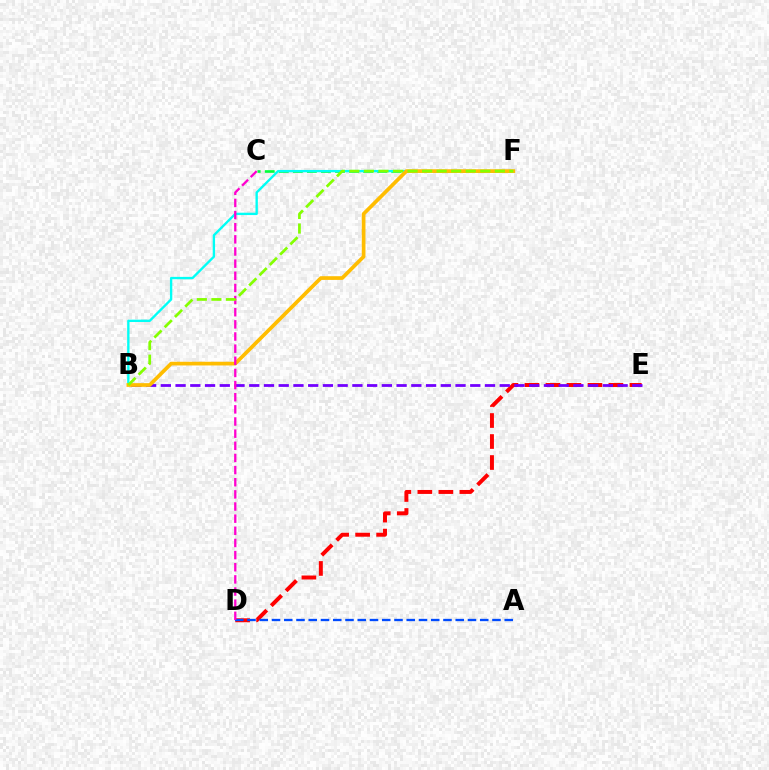{('D', 'E'): [{'color': '#ff0000', 'line_style': 'dashed', 'thickness': 2.85}], ('C', 'F'): [{'color': '#00ff39', 'line_style': 'dashed', 'thickness': 1.91}], ('A', 'D'): [{'color': '#004bff', 'line_style': 'dashed', 'thickness': 1.66}], ('B', 'F'): [{'color': '#00fff6', 'line_style': 'solid', 'thickness': 1.69}, {'color': '#ffbd00', 'line_style': 'solid', 'thickness': 2.67}, {'color': '#84ff00', 'line_style': 'dashed', 'thickness': 1.98}], ('B', 'E'): [{'color': '#7200ff', 'line_style': 'dashed', 'thickness': 2.0}], ('C', 'D'): [{'color': '#ff00cf', 'line_style': 'dashed', 'thickness': 1.65}]}